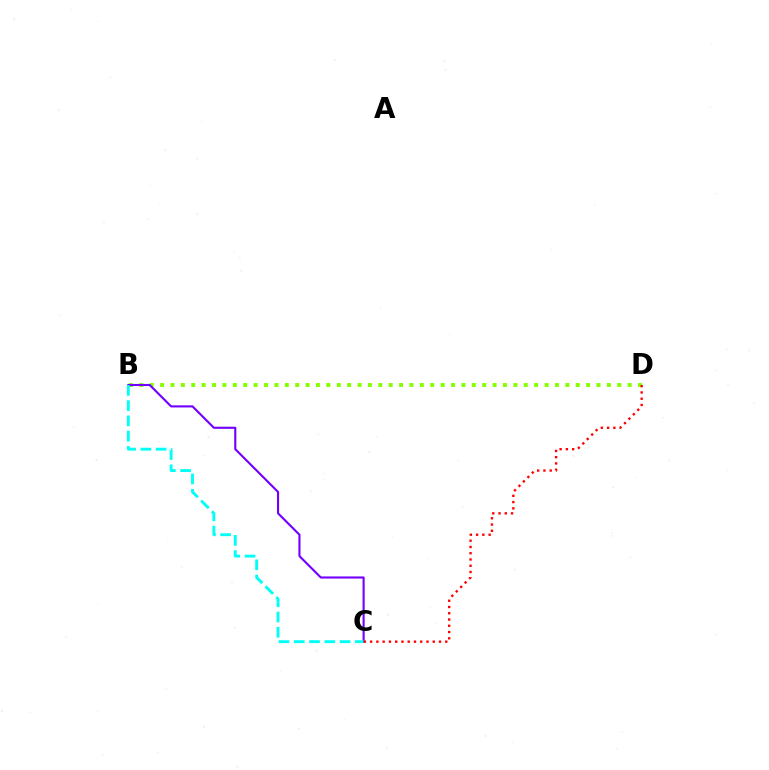{('B', 'D'): [{'color': '#84ff00', 'line_style': 'dotted', 'thickness': 2.82}], ('B', 'C'): [{'color': '#7200ff', 'line_style': 'solid', 'thickness': 1.52}, {'color': '#00fff6', 'line_style': 'dashed', 'thickness': 2.08}], ('C', 'D'): [{'color': '#ff0000', 'line_style': 'dotted', 'thickness': 1.7}]}